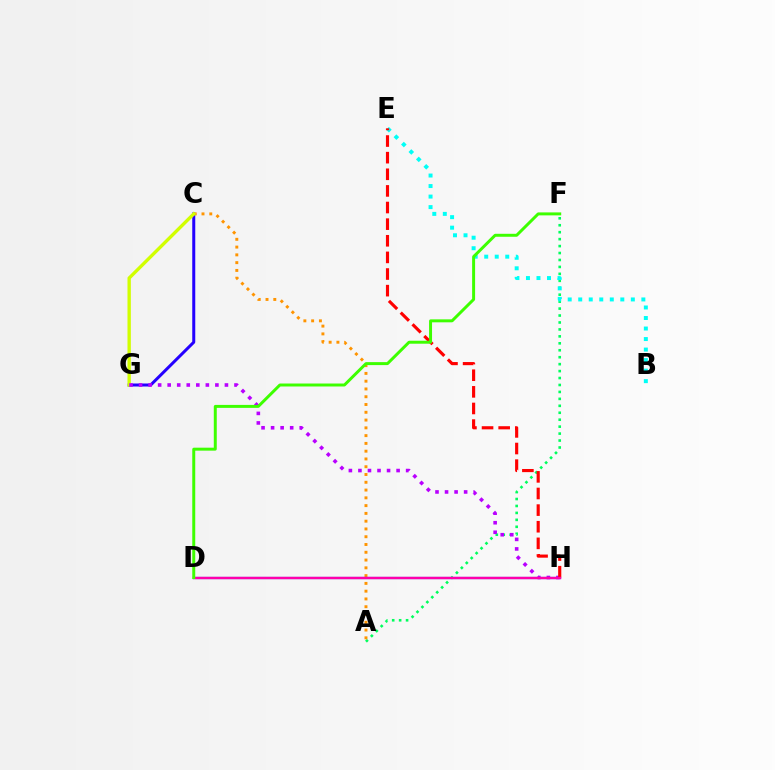{('A', 'F'): [{'color': '#00ff5c', 'line_style': 'dotted', 'thickness': 1.89}], ('C', 'G'): [{'color': '#2500ff', 'line_style': 'solid', 'thickness': 2.16}, {'color': '#d1ff00', 'line_style': 'solid', 'thickness': 2.42}], ('B', 'E'): [{'color': '#00fff6', 'line_style': 'dotted', 'thickness': 2.86}], ('A', 'C'): [{'color': '#ff9400', 'line_style': 'dotted', 'thickness': 2.11}], ('G', 'H'): [{'color': '#b900ff', 'line_style': 'dotted', 'thickness': 2.59}], ('D', 'H'): [{'color': '#0074ff', 'line_style': 'solid', 'thickness': 1.58}, {'color': '#ff00ac', 'line_style': 'solid', 'thickness': 1.74}], ('E', 'H'): [{'color': '#ff0000', 'line_style': 'dashed', 'thickness': 2.26}], ('D', 'F'): [{'color': '#3dff00', 'line_style': 'solid', 'thickness': 2.14}]}